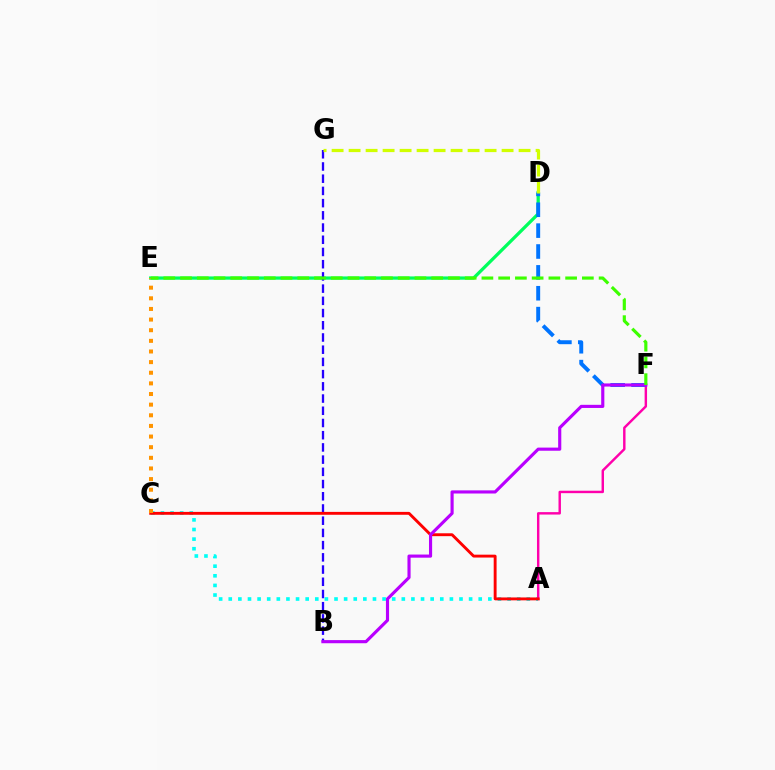{('A', 'C'): [{'color': '#00fff6', 'line_style': 'dotted', 'thickness': 2.61}, {'color': '#ff0000', 'line_style': 'solid', 'thickness': 2.08}], ('D', 'E'): [{'color': '#00ff5c', 'line_style': 'solid', 'thickness': 2.34}], ('B', 'G'): [{'color': '#2500ff', 'line_style': 'dashed', 'thickness': 1.66}], ('A', 'F'): [{'color': '#ff00ac', 'line_style': 'solid', 'thickness': 1.75}], ('D', 'F'): [{'color': '#0074ff', 'line_style': 'dashed', 'thickness': 2.84}], ('B', 'F'): [{'color': '#b900ff', 'line_style': 'solid', 'thickness': 2.26}], ('C', 'E'): [{'color': '#ff9400', 'line_style': 'dotted', 'thickness': 2.89}], ('E', 'F'): [{'color': '#3dff00', 'line_style': 'dashed', 'thickness': 2.27}], ('D', 'G'): [{'color': '#d1ff00', 'line_style': 'dashed', 'thickness': 2.31}]}